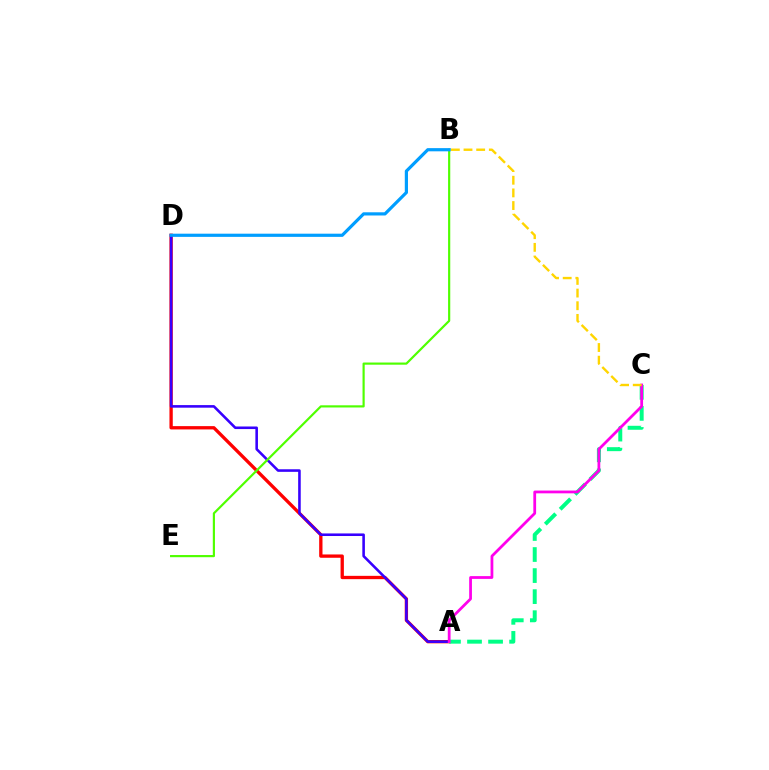{('A', 'D'): [{'color': '#ff0000', 'line_style': 'solid', 'thickness': 2.39}, {'color': '#3700ff', 'line_style': 'solid', 'thickness': 1.86}], ('A', 'C'): [{'color': '#00ff86', 'line_style': 'dashed', 'thickness': 2.86}, {'color': '#ff00ed', 'line_style': 'solid', 'thickness': 2.0}], ('B', 'E'): [{'color': '#4fff00', 'line_style': 'solid', 'thickness': 1.57}], ('B', 'D'): [{'color': '#009eff', 'line_style': 'solid', 'thickness': 2.3}], ('B', 'C'): [{'color': '#ffd500', 'line_style': 'dashed', 'thickness': 1.72}]}